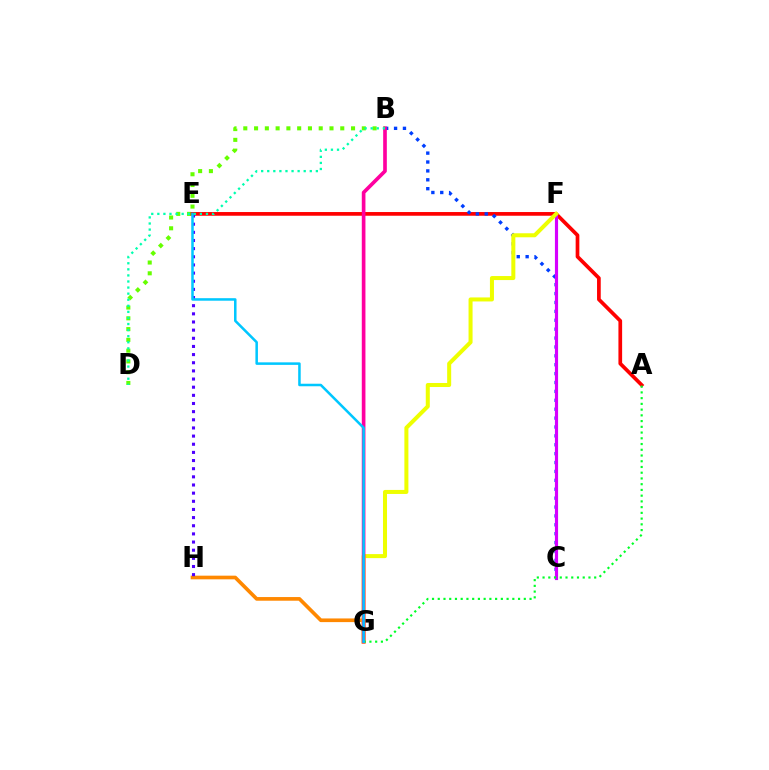{('B', 'D'): [{'color': '#66ff00', 'line_style': 'dotted', 'thickness': 2.93}, {'color': '#00ffaf', 'line_style': 'dotted', 'thickness': 1.65}], ('A', 'E'): [{'color': '#ff0000', 'line_style': 'solid', 'thickness': 2.66}], ('G', 'H'): [{'color': '#ff8800', 'line_style': 'solid', 'thickness': 2.64}], ('B', 'C'): [{'color': '#003fff', 'line_style': 'dotted', 'thickness': 2.42}], ('C', 'F'): [{'color': '#d600ff', 'line_style': 'solid', 'thickness': 2.27}], ('F', 'G'): [{'color': '#eeff00', 'line_style': 'solid', 'thickness': 2.9}], ('E', 'H'): [{'color': '#4f00ff', 'line_style': 'dotted', 'thickness': 2.21}], ('B', 'G'): [{'color': '#ff00a0', 'line_style': 'solid', 'thickness': 2.63}], ('A', 'G'): [{'color': '#00ff27', 'line_style': 'dotted', 'thickness': 1.56}], ('E', 'G'): [{'color': '#00c7ff', 'line_style': 'solid', 'thickness': 1.82}]}